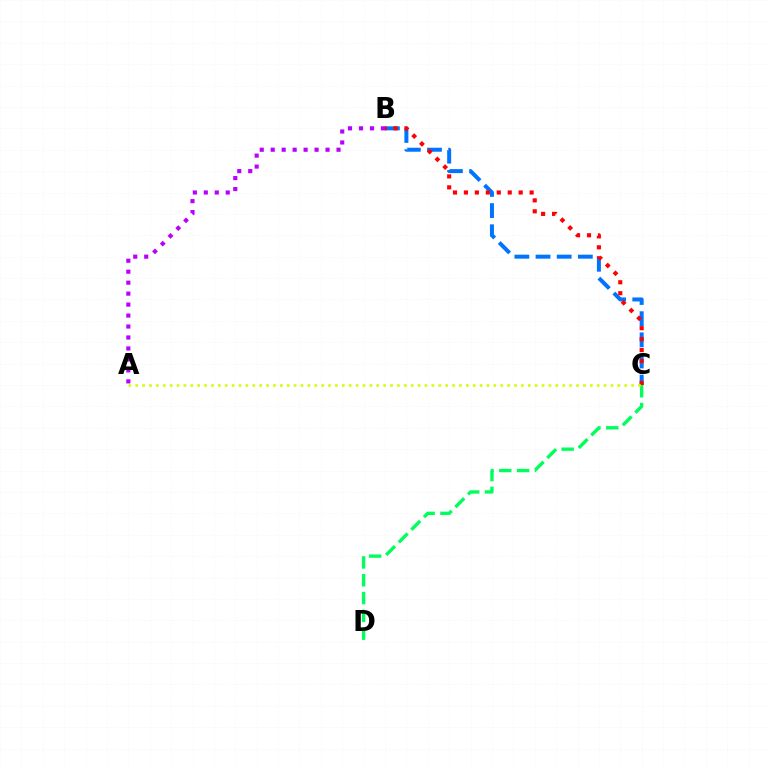{('A', 'B'): [{'color': '#b900ff', 'line_style': 'dotted', 'thickness': 2.98}], ('C', 'D'): [{'color': '#00ff5c', 'line_style': 'dashed', 'thickness': 2.42}], ('B', 'C'): [{'color': '#0074ff', 'line_style': 'dashed', 'thickness': 2.87}, {'color': '#ff0000', 'line_style': 'dotted', 'thickness': 2.98}], ('A', 'C'): [{'color': '#d1ff00', 'line_style': 'dotted', 'thickness': 1.87}]}